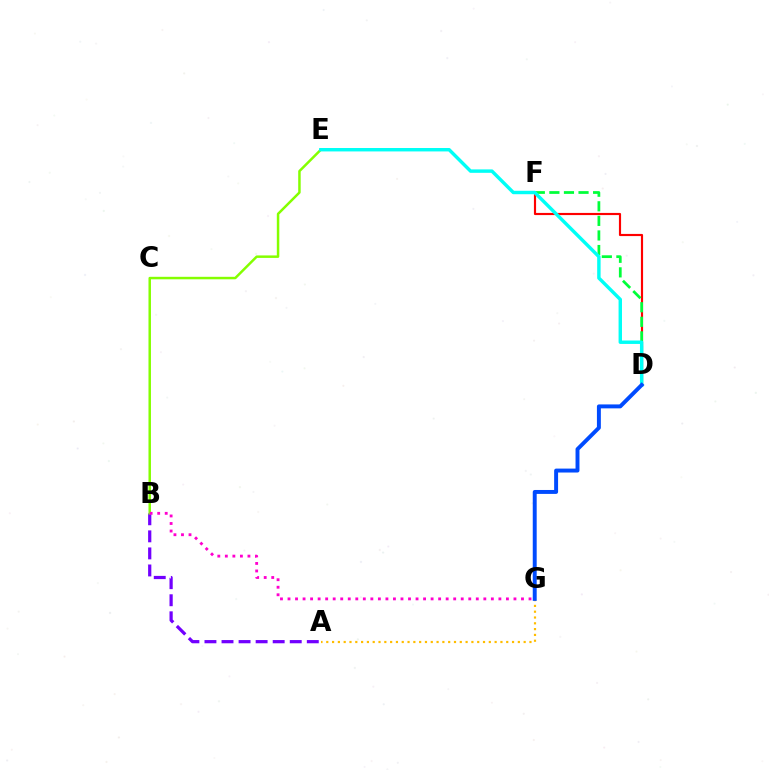{('D', 'F'): [{'color': '#ff0000', 'line_style': 'solid', 'thickness': 1.55}, {'color': '#00ff39', 'line_style': 'dashed', 'thickness': 1.98}], ('A', 'B'): [{'color': '#7200ff', 'line_style': 'dashed', 'thickness': 2.32}], ('B', 'E'): [{'color': '#84ff00', 'line_style': 'solid', 'thickness': 1.79}], ('A', 'G'): [{'color': '#ffbd00', 'line_style': 'dotted', 'thickness': 1.58}], ('D', 'E'): [{'color': '#00fff6', 'line_style': 'solid', 'thickness': 2.47}], ('D', 'G'): [{'color': '#004bff', 'line_style': 'solid', 'thickness': 2.83}], ('B', 'G'): [{'color': '#ff00cf', 'line_style': 'dotted', 'thickness': 2.05}]}